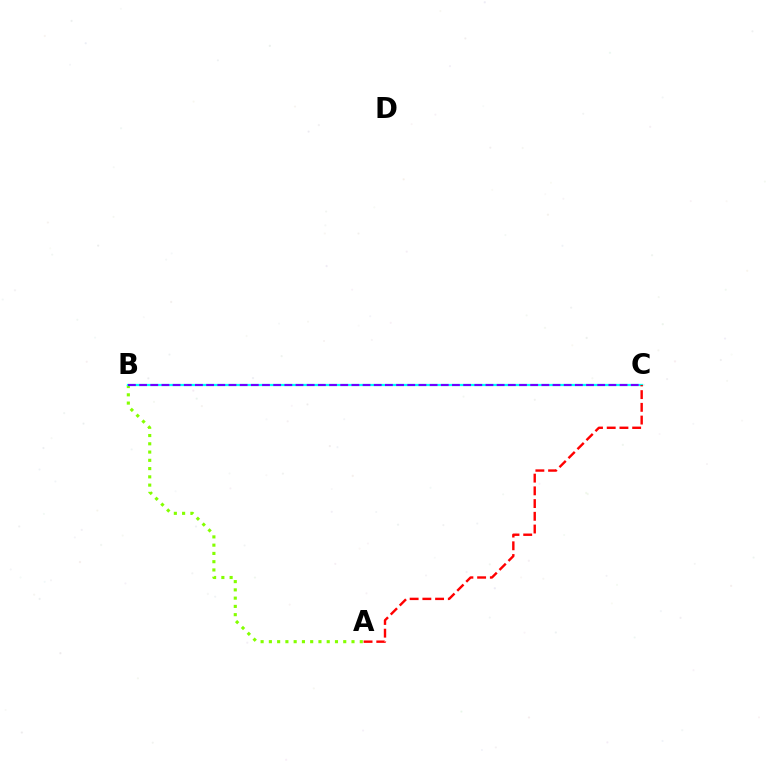{('A', 'B'): [{'color': '#84ff00', 'line_style': 'dotted', 'thickness': 2.24}], ('B', 'C'): [{'color': '#00fff6', 'line_style': 'solid', 'thickness': 1.61}, {'color': '#7200ff', 'line_style': 'dashed', 'thickness': 1.52}], ('A', 'C'): [{'color': '#ff0000', 'line_style': 'dashed', 'thickness': 1.73}]}